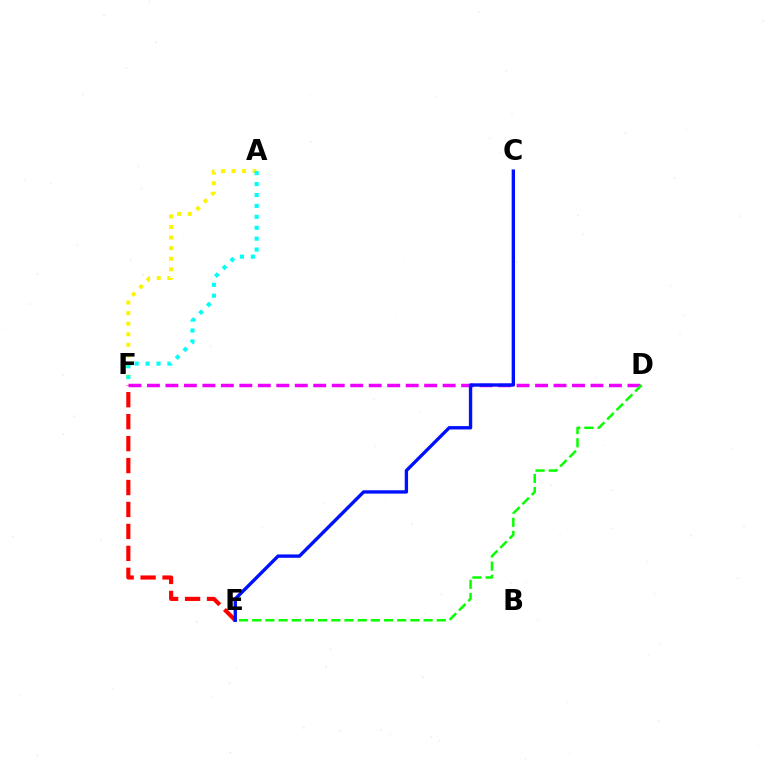{('D', 'F'): [{'color': '#ee00ff', 'line_style': 'dashed', 'thickness': 2.51}], ('D', 'E'): [{'color': '#08ff00', 'line_style': 'dashed', 'thickness': 1.79}], ('E', 'F'): [{'color': '#ff0000', 'line_style': 'dashed', 'thickness': 2.98}], ('C', 'E'): [{'color': '#0010ff', 'line_style': 'solid', 'thickness': 2.42}], ('A', 'F'): [{'color': '#fcf500', 'line_style': 'dotted', 'thickness': 2.87}, {'color': '#00fff6', 'line_style': 'dotted', 'thickness': 2.97}]}